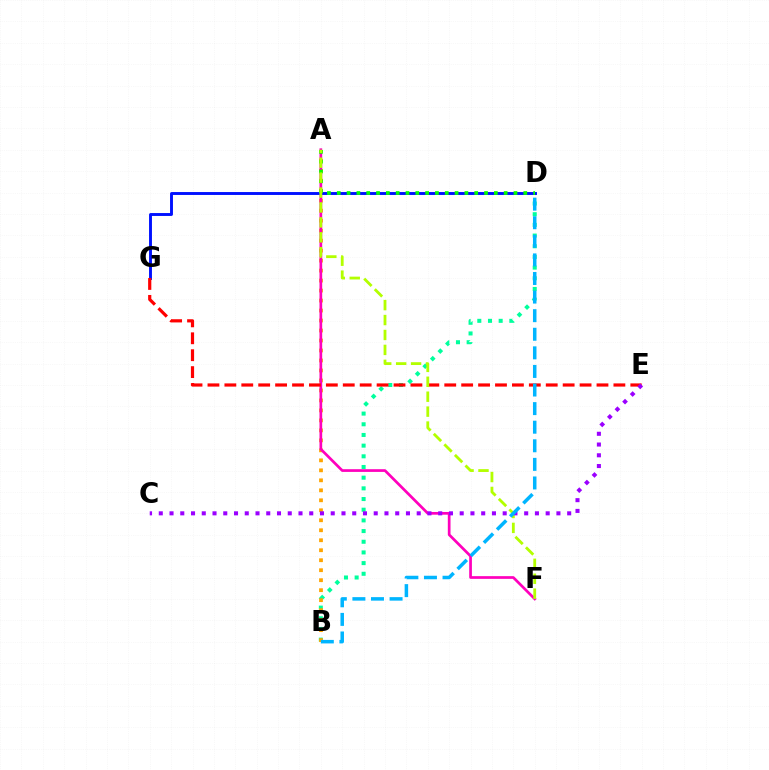{('B', 'D'): [{'color': '#00ff9d', 'line_style': 'dotted', 'thickness': 2.9}, {'color': '#00b5ff', 'line_style': 'dashed', 'thickness': 2.53}], ('A', 'B'): [{'color': '#ffa500', 'line_style': 'dotted', 'thickness': 2.71}], ('A', 'F'): [{'color': '#ff00bd', 'line_style': 'solid', 'thickness': 1.95}, {'color': '#b3ff00', 'line_style': 'dashed', 'thickness': 2.03}], ('D', 'G'): [{'color': '#0010ff', 'line_style': 'solid', 'thickness': 2.09}], ('A', 'D'): [{'color': '#08ff00', 'line_style': 'dotted', 'thickness': 2.67}], ('E', 'G'): [{'color': '#ff0000', 'line_style': 'dashed', 'thickness': 2.3}], ('C', 'E'): [{'color': '#9b00ff', 'line_style': 'dotted', 'thickness': 2.92}]}